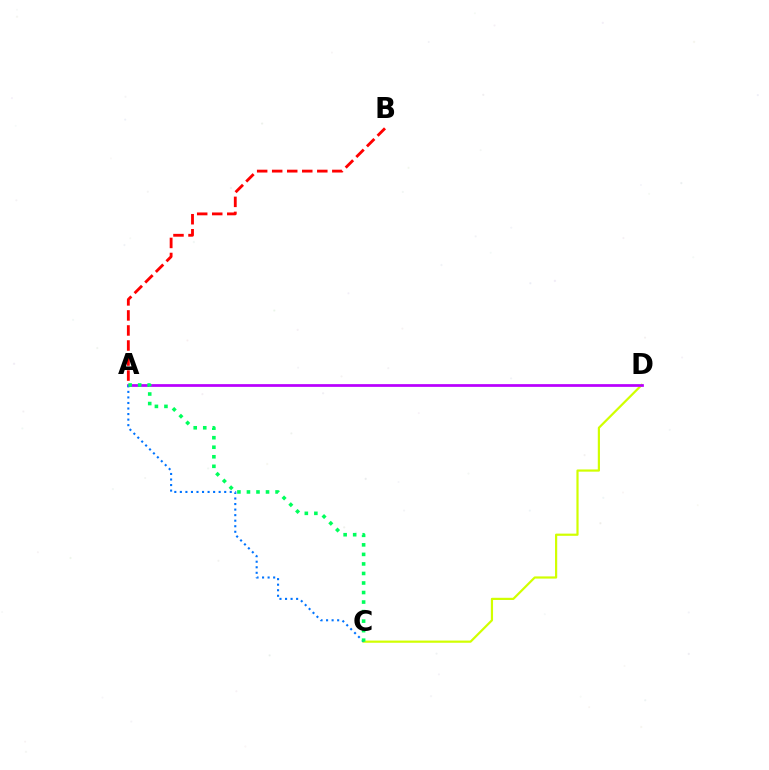{('C', 'D'): [{'color': '#d1ff00', 'line_style': 'solid', 'thickness': 1.58}], ('A', 'B'): [{'color': '#ff0000', 'line_style': 'dashed', 'thickness': 2.04}], ('A', 'D'): [{'color': '#b900ff', 'line_style': 'solid', 'thickness': 1.97}], ('A', 'C'): [{'color': '#0074ff', 'line_style': 'dotted', 'thickness': 1.51}, {'color': '#00ff5c', 'line_style': 'dotted', 'thickness': 2.59}]}